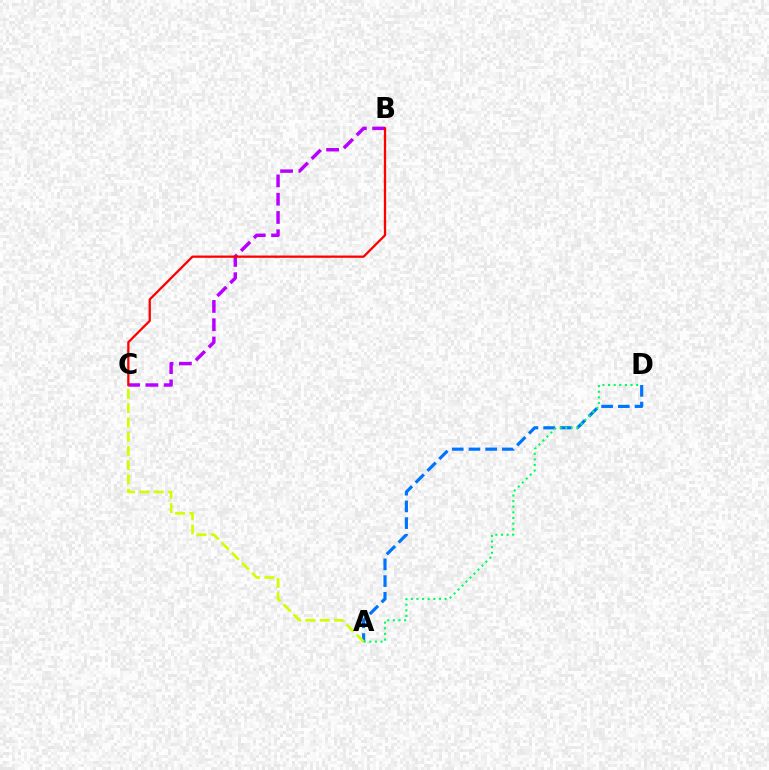{('B', 'C'): [{'color': '#b900ff', 'line_style': 'dashed', 'thickness': 2.49}, {'color': '#ff0000', 'line_style': 'solid', 'thickness': 1.64}], ('A', 'D'): [{'color': '#0074ff', 'line_style': 'dashed', 'thickness': 2.27}, {'color': '#00ff5c', 'line_style': 'dotted', 'thickness': 1.53}], ('A', 'C'): [{'color': '#d1ff00', 'line_style': 'dashed', 'thickness': 1.94}]}